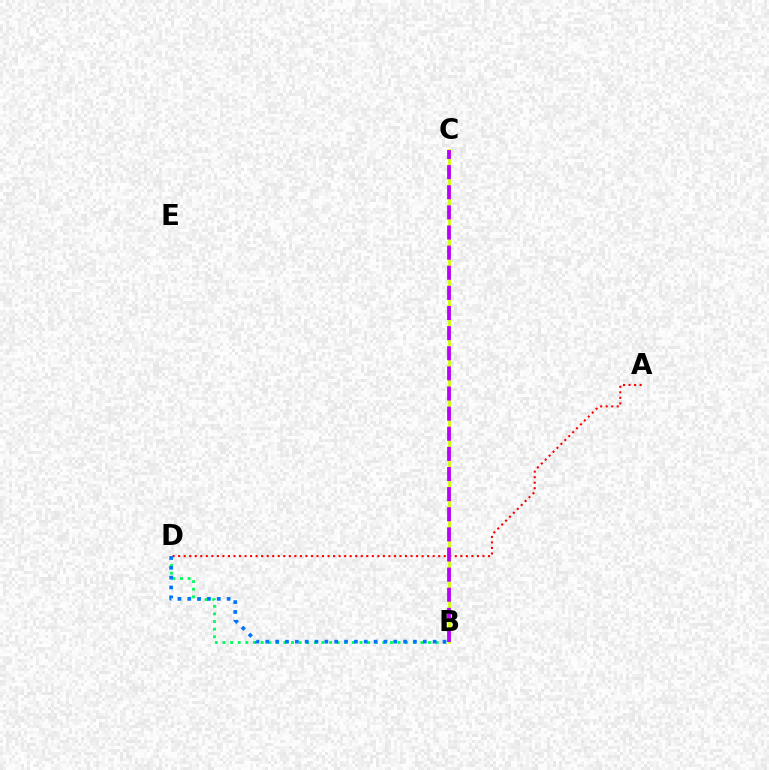{('A', 'D'): [{'color': '#ff0000', 'line_style': 'dotted', 'thickness': 1.5}], ('B', 'D'): [{'color': '#00ff5c', 'line_style': 'dotted', 'thickness': 2.07}, {'color': '#0074ff', 'line_style': 'dotted', 'thickness': 2.67}], ('B', 'C'): [{'color': '#d1ff00', 'line_style': 'solid', 'thickness': 1.97}, {'color': '#b900ff', 'line_style': 'dashed', 'thickness': 2.73}]}